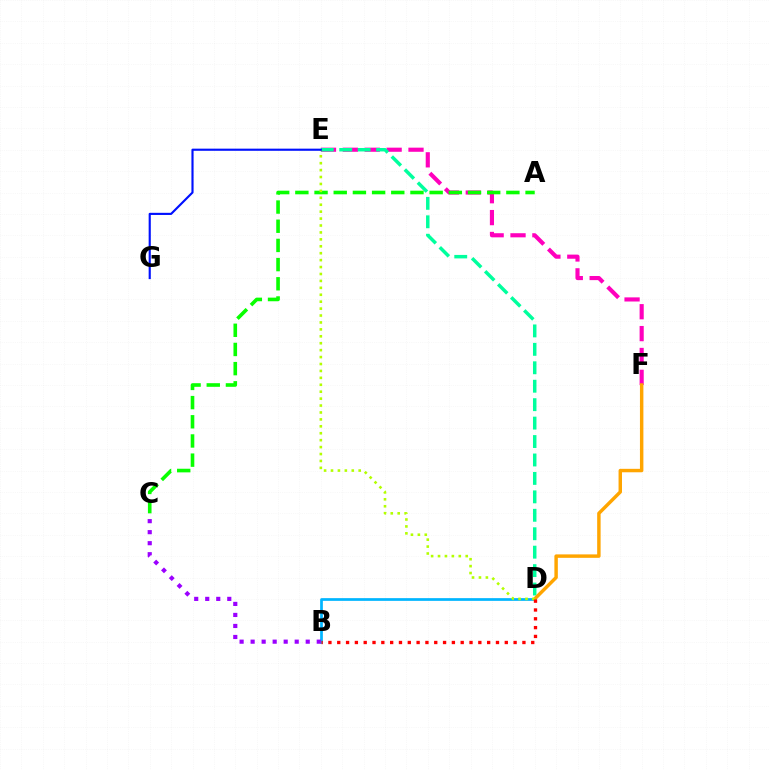{('E', 'F'): [{'color': '#ff00bd', 'line_style': 'dashed', 'thickness': 2.97}], ('D', 'E'): [{'color': '#00ff9d', 'line_style': 'dashed', 'thickness': 2.5}, {'color': '#b3ff00', 'line_style': 'dotted', 'thickness': 1.88}], ('B', 'D'): [{'color': '#00b5ff', 'line_style': 'solid', 'thickness': 1.96}, {'color': '#ff0000', 'line_style': 'dotted', 'thickness': 2.4}], ('B', 'C'): [{'color': '#9b00ff', 'line_style': 'dotted', 'thickness': 2.99}], ('D', 'F'): [{'color': '#ffa500', 'line_style': 'solid', 'thickness': 2.48}], ('A', 'C'): [{'color': '#08ff00', 'line_style': 'dashed', 'thickness': 2.61}], ('E', 'G'): [{'color': '#0010ff', 'line_style': 'solid', 'thickness': 1.54}]}